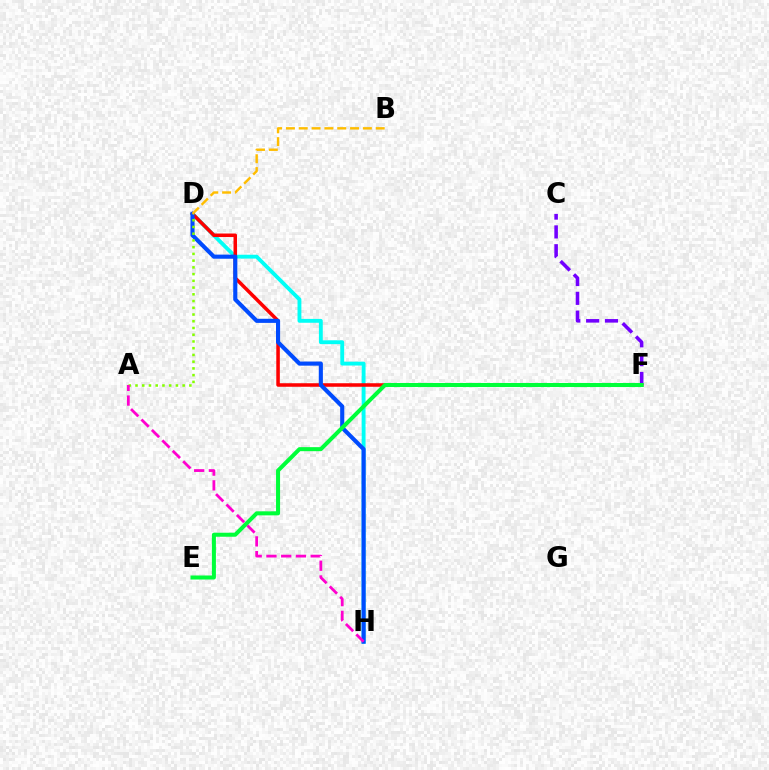{('D', 'H'): [{'color': '#00fff6', 'line_style': 'solid', 'thickness': 2.77}, {'color': '#004bff', 'line_style': 'solid', 'thickness': 2.96}], ('D', 'F'): [{'color': '#ff0000', 'line_style': 'solid', 'thickness': 2.54}], ('C', 'F'): [{'color': '#7200ff', 'line_style': 'dashed', 'thickness': 2.56}], ('A', 'D'): [{'color': '#84ff00', 'line_style': 'dotted', 'thickness': 1.83}], ('A', 'H'): [{'color': '#ff00cf', 'line_style': 'dashed', 'thickness': 2.0}], ('B', 'D'): [{'color': '#ffbd00', 'line_style': 'dashed', 'thickness': 1.74}], ('E', 'F'): [{'color': '#00ff39', 'line_style': 'solid', 'thickness': 2.9}]}